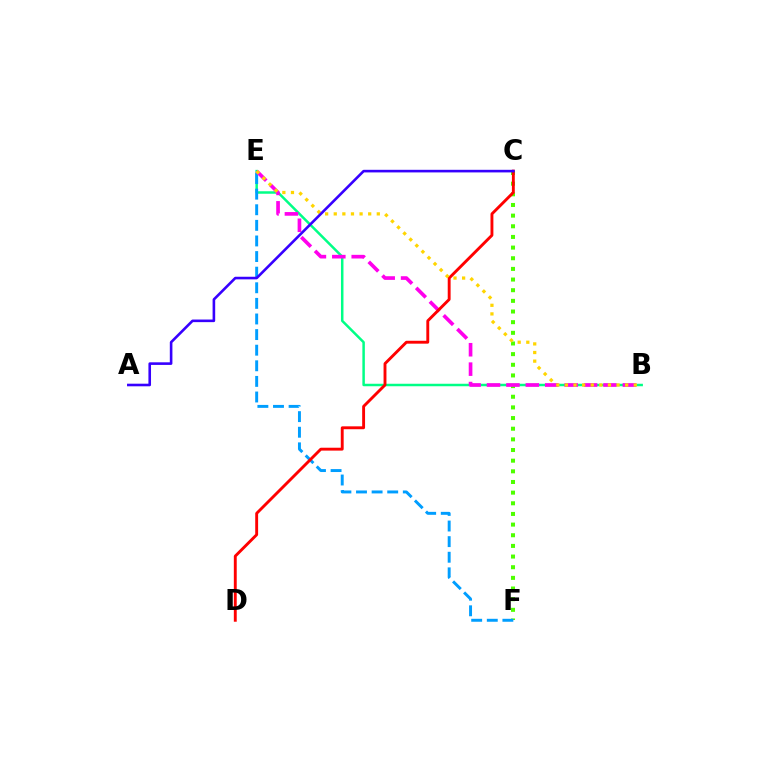{('B', 'E'): [{'color': '#00ff86', 'line_style': 'solid', 'thickness': 1.79}, {'color': '#ff00ed', 'line_style': 'dashed', 'thickness': 2.64}, {'color': '#ffd500', 'line_style': 'dotted', 'thickness': 2.34}], ('C', 'F'): [{'color': '#4fff00', 'line_style': 'dotted', 'thickness': 2.89}], ('E', 'F'): [{'color': '#009eff', 'line_style': 'dashed', 'thickness': 2.12}], ('C', 'D'): [{'color': '#ff0000', 'line_style': 'solid', 'thickness': 2.08}], ('A', 'C'): [{'color': '#3700ff', 'line_style': 'solid', 'thickness': 1.87}]}